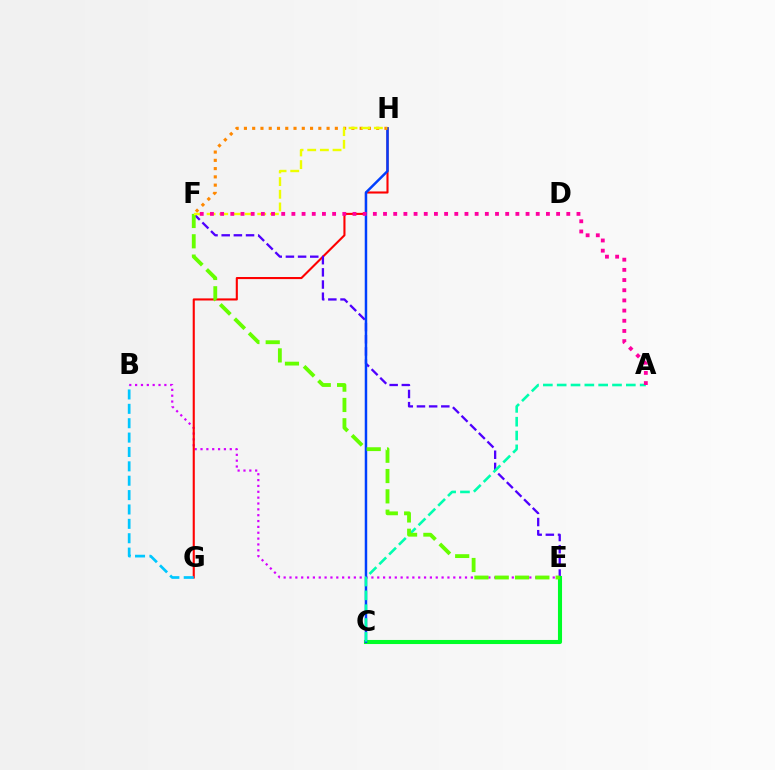{('B', 'E'): [{'color': '#d600ff', 'line_style': 'dotted', 'thickness': 1.59}], ('G', 'H'): [{'color': '#ff0000', 'line_style': 'solid', 'thickness': 1.51}], ('E', 'F'): [{'color': '#4f00ff', 'line_style': 'dashed', 'thickness': 1.65}, {'color': '#66ff00', 'line_style': 'dashed', 'thickness': 2.76}], ('C', 'E'): [{'color': '#00ff27', 'line_style': 'solid', 'thickness': 2.94}], ('B', 'G'): [{'color': '#00c7ff', 'line_style': 'dashed', 'thickness': 1.95}], ('C', 'H'): [{'color': '#003fff', 'line_style': 'solid', 'thickness': 1.78}], ('A', 'C'): [{'color': '#00ffaf', 'line_style': 'dashed', 'thickness': 1.88}], ('F', 'H'): [{'color': '#ff8800', 'line_style': 'dotted', 'thickness': 2.25}, {'color': '#eeff00', 'line_style': 'dashed', 'thickness': 1.72}], ('A', 'F'): [{'color': '#ff00a0', 'line_style': 'dotted', 'thickness': 2.77}]}